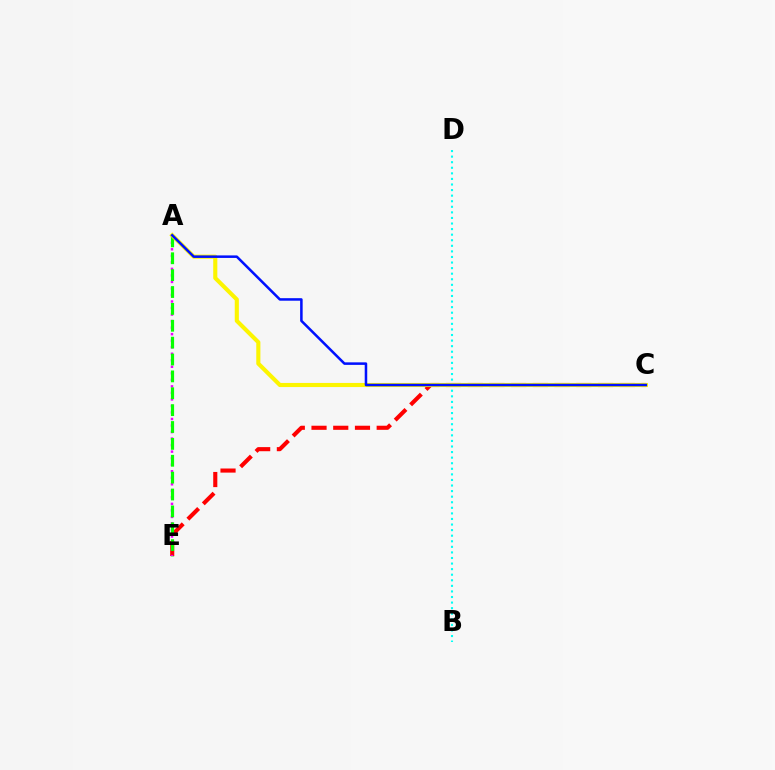{('C', 'E'): [{'color': '#ff0000', 'line_style': 'dashed', 'thickness': 2.95}], ('A', 'E'): [{'color': '#ee00ff', 'line_style': 'dotted', 'thickness': 1.77}, {'color': '#08ff00', 'line_style': 'dashed', 'thickness': 2.29}], ('B', 'D'): [{'color': '#00fff6', 'line_style': 'dotted', 'thickness': 1.51}], ('A', 'C'): [{'color': '#fcf500', 'line_style': 'solid', 'thickness': 2.96}, {'color': '#0010ff', 'line_style': 'solid', 'thickness': 1.82}]}